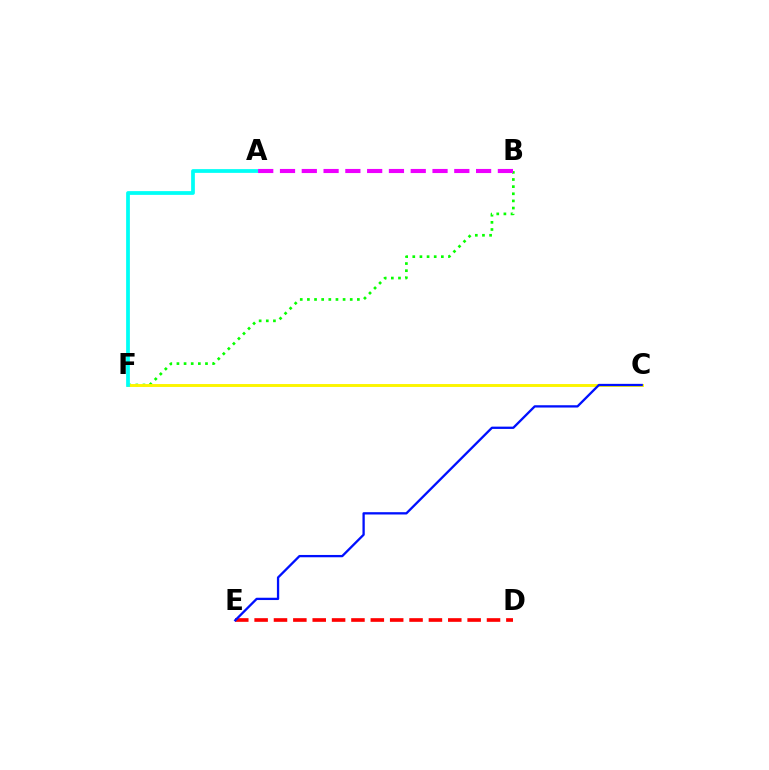{('D', 'E'): [{'color': '#ff0000', 'line_style': 'dashed', 'thickness': 2.63}], ('B', 'F'): [{'color': '#08ff00', 'line_style': 'dotted', 'thickness': 1.94}], ('C', 'F'): [{'color': '#fcf500', 'line_style': 'solid', 'thickness': 2.1}], ('A', 'F'): [{'color': '#00fff6', 'line_style': 'solid', 'thickness': 2.7}], ('C', 'E'): [{'color': '#0010ff', 'line_style': 'solid', 'thickness': 1.66}], ('A', 'B'): [{'color': '#ee00ff', 'line_style': 'dashed', 'thickness': 2.96}]}